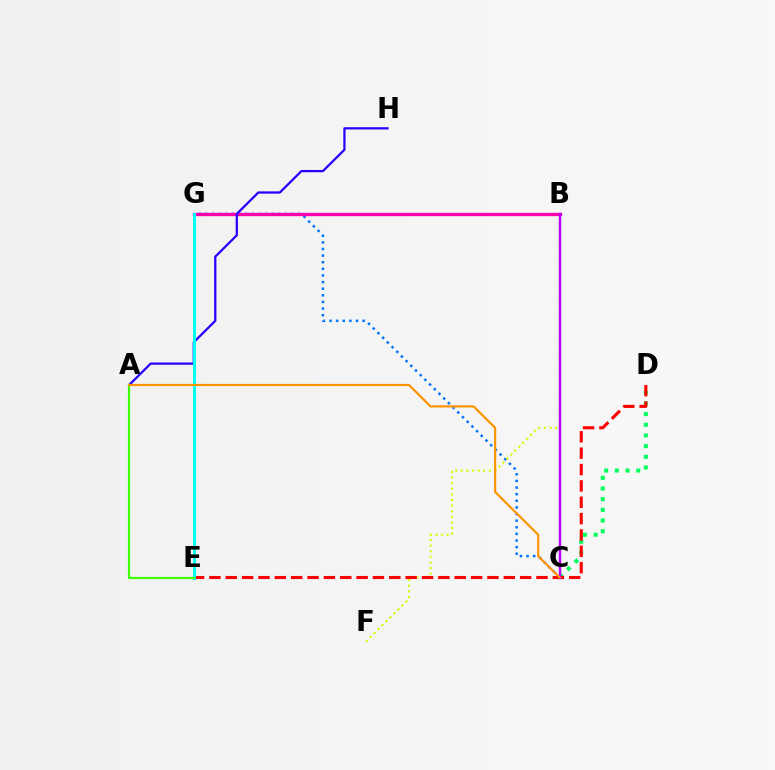{('C', 'D'): [{'color': '#00ff5c', 'line_style': 'dotted', 'thickness': 2.9}], ('C', 'G'): [{'color': '#0074ff', 'line_style': 'dotted', 'thickness': 1.8}], ('B', 'G'): [{'color': '#ff00ac', 'line_style': 'solid', 'thickness': 2.4}], ('A', 'H'): [{'color': '#2500ff', 'line_style': 'solid', 'thickness': 1.61}], ('B', 'F'): [{'color': '#d1ff00', 'line_style': 'dotted', 'thickness': 1.52}], ('D', 'E'): [{'color': '#ff0000', 'line_style': 'dashed', 'thickness': 2.22}], ('E', 'G'): [{'color': '#00fff6', 'line_style': 'solid', 'thickness': 2.11}], ('B', 'C'): [{'color': '#b900ff', 'line_style': 'solid', 'thickness': 1.78}], ('A', 'E'): [{'color': '#3dff00', 'line_style': 'solid', 'thickness': 1.57}], ('A', 'C'): [{'color': '#ff9400', 'line_style': 'solid', 'thickness': 1.58}]}